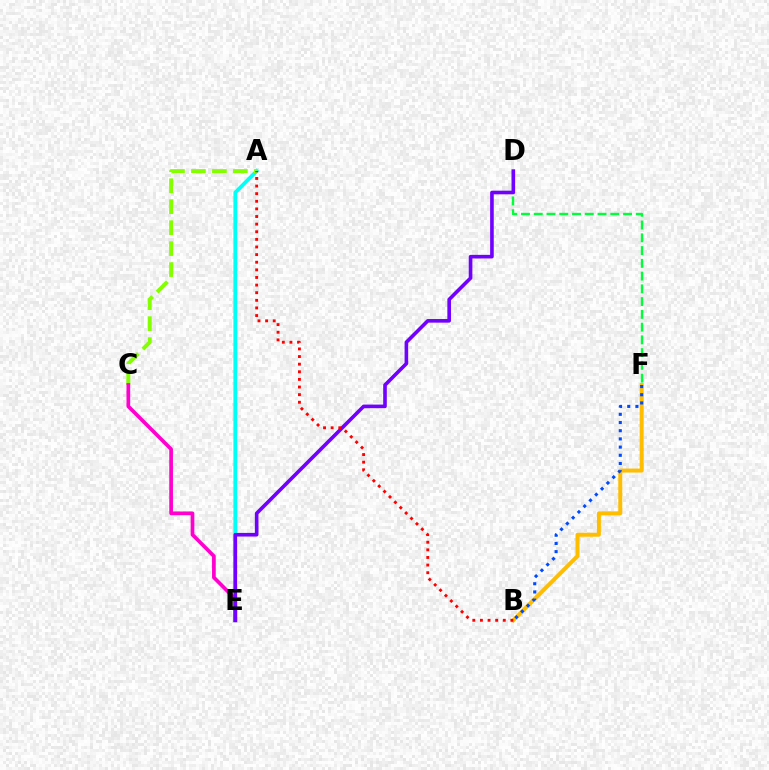{('A', 'E'): [{'color': '#00fff6', 'line_style': 'solid', 'thickness': 2.69}], ('B', 'F'): [{'color': '#ffbd00', 'line_style': 'solid', 'thickness': 2.87}, {'color': '#004bff', 'line_style': 'dotted', 'thickness': 2.23}], ('D', 'F'): [{'color': '#00ff39', 'line_style': 'dashed', 'thickness': 1.73}], ('A', 'C'): [{'color': '#84ff00', 'line_style': 'dashed', 'thickness': 2.85}], ('C', 'E'): [{'color': '#ff00cf', 'line_style': 'solid', 'thickness': 2.67}], ('D', 'E'): [{'color': '#7200ff', 'line_style': 'solid', 'thickness': 2.61}], ('A', 'B'): [{'color': '#ff0000', 'line_style': 'dotted', 'thickness': 2.07}]}